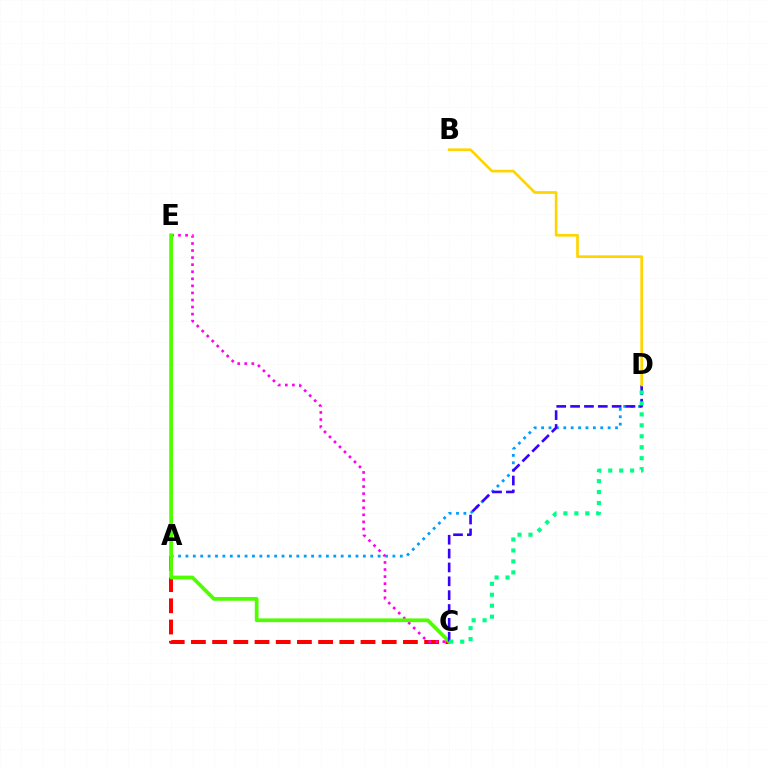{('A', 'C'): [{'color': '#ff0000', 'line_style': 'dashed', 'thickness': 2.88}], ('C', 'E'): [{'color': '#ff00ed', 'line_style': 'dotted', 'thickness': 1.92}, {'color': '#4fff00', 'line_style': 'solid', 'thickness': 2.69}], ('A', 'D'): [{'color': '#009eff', 'line_style': 'dotted', 'thickness': 2.01}], ('C', 'D'): [{'color': '#3700ff', 'line_style': 'dashed', 'thickness': 1.88}, {'color': '#00ff86', 'line_style': 'dotted', 'thickness': 2.98}], ('B', 'D'): [{'color': '#ffd500', 'line_style': 'solid', 'thickness': 1.93}]}